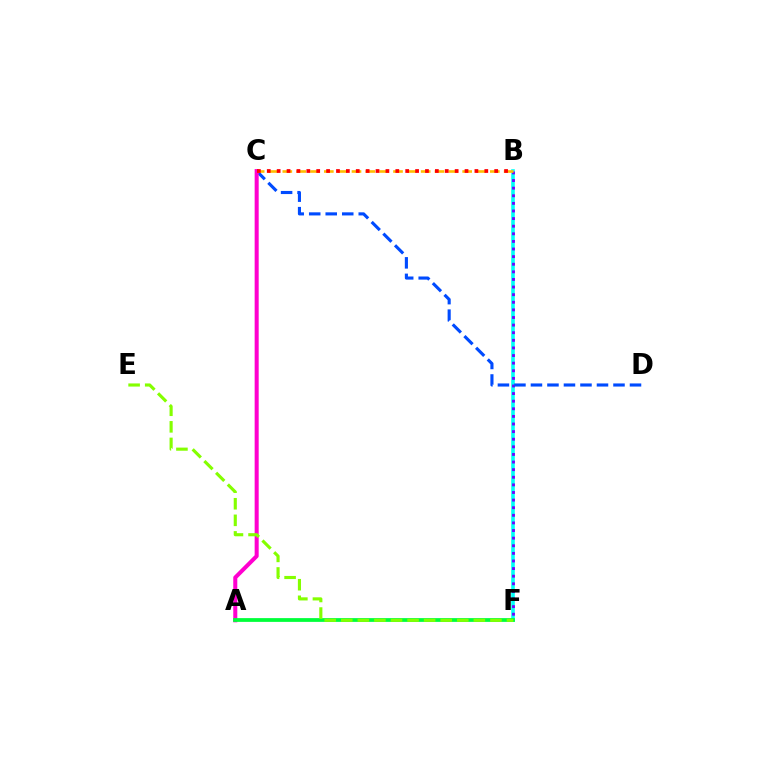{('B', 'F'): [{'color': '#00fff6', 'line_style': 'solid', 'thickness': 2.59}, {'color': '#7200ff', 'line_style': 'dotted', 'thickness': 2.07}], ('C', 'D'): [{'color': '#004bff', 'line_style': 'dashed', 'thickness': 2.24}], ('A', 'C'): [{'color': '#ff00cf', 'line_style': 'solid', 'thickness': 2.91}], ('A', 'F'): [{'color': '#00ff39', 'line_style': 'solid', 'thickness': 2.71}], ('B', 'C'): [{'color': '#ffbd00', 'line_style': 'dashed', 'thickness': 1.88}, {'color': '#ff0000', 'line_style': 'dotted', 'thickness': 2.69}], ('E', 'F'): [{'color': '#84ff00', 'line_style': 'dashed', 'thickness': 2.25}]}